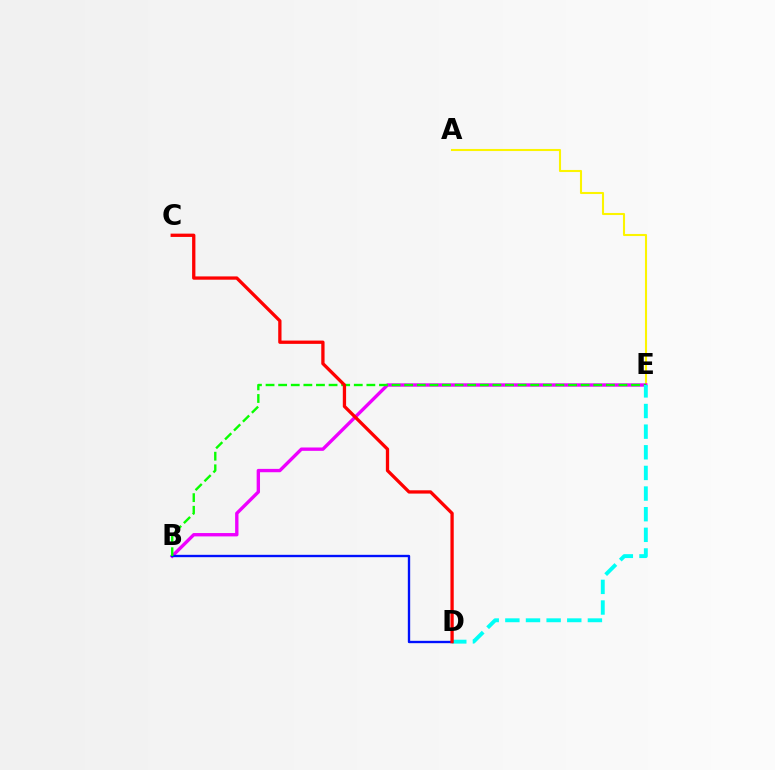{('A', 'E'): [{'color': '#fcf500', 'line_style': 'solid', 'thickness': 1.5}], ('B', 'E'): [{'color': '#ee00ff', 'line_style': 'solid', 'thickness': 2.42}, {'color': '#08ff00', 'line_style': 'dashed', 'thickness': 1.71}], ('B', 'D'): [{'color': '#0010ff', 'line_style': 'solid', 'thickness': 1.7}], ('D', 'E'): [{'color': '#00fff6', 'line_style': 'dashed', 'thickness': 2.8}], ('C', 'D'): [{'color': '#ff0000', 'line_style': 'solid', 'thickness': 2.37}]}